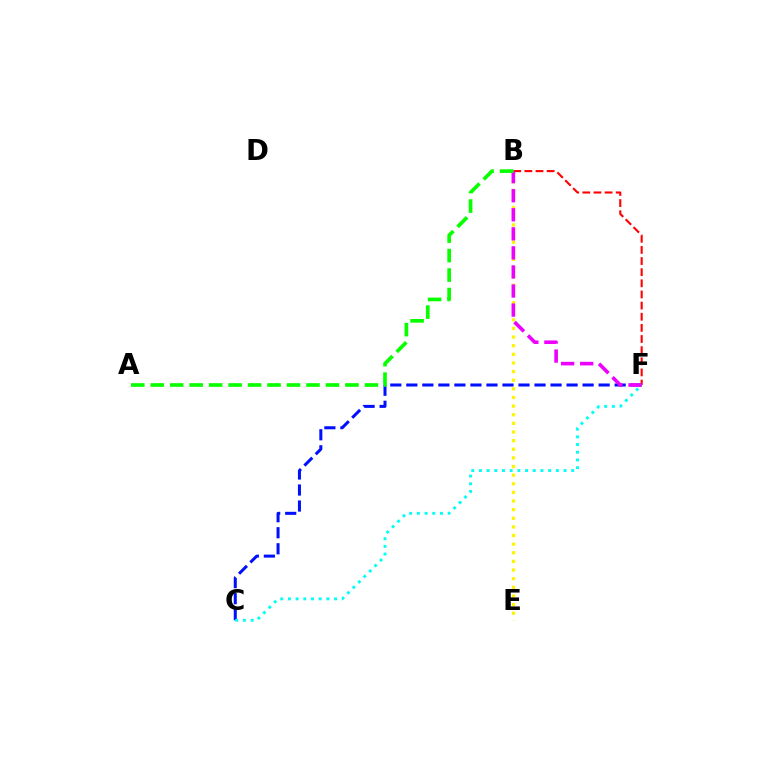{('C', 'F'): [{'color': '#0010ff', 'line_style': 'dashed', 'thickness': 2.18}, {'color': '#00fff6', 'line_style': 'dotted', 'thickness': 2.09}], ('B', 'E'): [{'color': '#fcf500', 'line_style': 'dotted', 'thickness': 2.34}], ('B', 'F'): [{'color': '#ff0000', 'line_style': 'dashed', 'thickness': 1.51}, {'color': '#ee00ff', 'line_style': 'dashed', 'thickness': 2.59}], ('A', 'B'): [{'color': '#08ff00', 'line_style': 'dashed', 'thickness': 2.64}]}